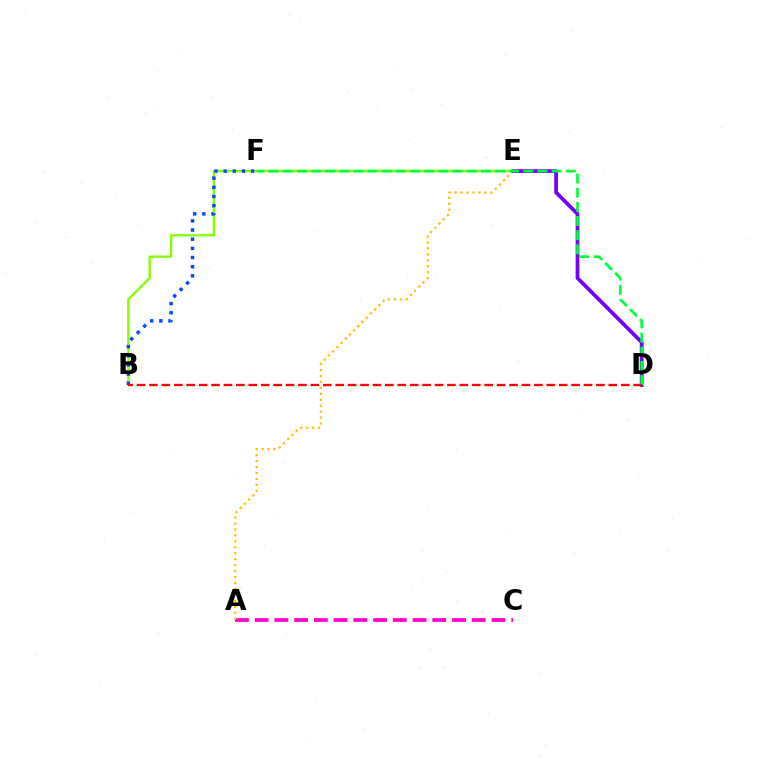{('A', 'C'): [{'color': '#ff00cf', 'line_style': 'dashed', 'thickness': 2.68}], ('E', 'F'): [{'color': '#00fff6', 'line_style': 'dotted', 'thickness': 1.64}], ('B', 'E'): [{'color': '#84ff00', 'line_style': 'solid', 'thickness': 1.7}], ('A', 'E'): [{'color': '#ffbd00', 'line_style': 'dotted', 'thickness': 1.62}], ('D', 'E'): [{'color': '#7200ff', 'line_style': 'solid', 'thickness': 2.7}], ('D', 'F'): [{'color': '#00ff39', 'line_style': 'dashed', 'thickness': 1.92}], ('B', 'F'): [{'color': '#004bff', 'line_style': 'dotted', 'thickness': 2.49}], ('B', 'D'): [{'color': '#ff0000', 'line_style': 'dashed', 'thickness': 1.69}]}